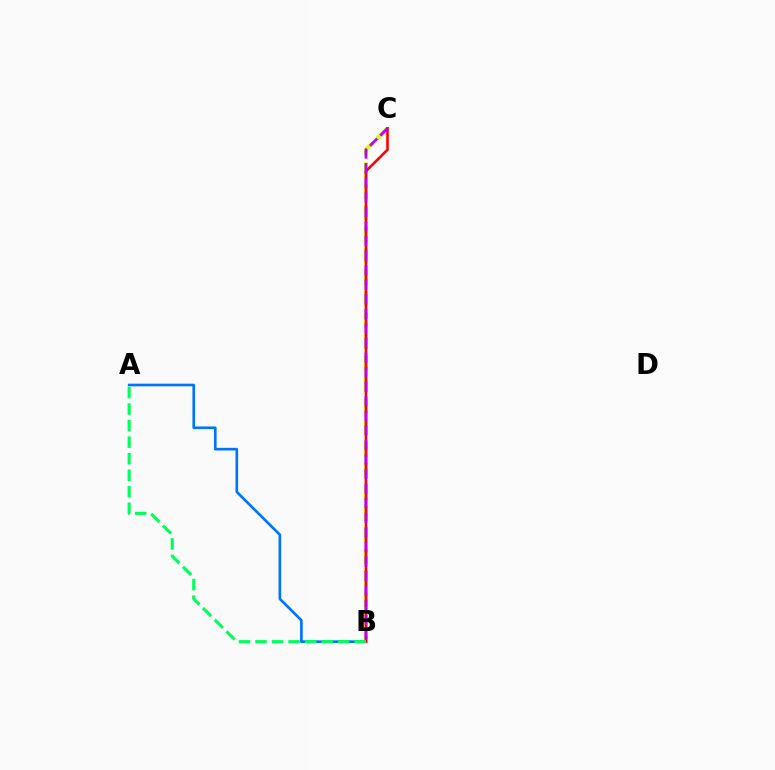{('A', 'B'): [{'color': '#0074ff', 'line_style': 'solid', 'thickness': 1.91}, {'color': '#00ff5c', 'line_style': 'dashed', 'thickness': 2.25}], ('B', 'C'): [{'color': '#d1ff00', 'line_style': 'dashed', 'thickness': 2.92}, {'color': '#ff0000', 'line_style': 'solid', 'thickness': 1.87}, {'color': '#b900ff', 'line_style': 'dashed', 'thickness': 1.98}]}